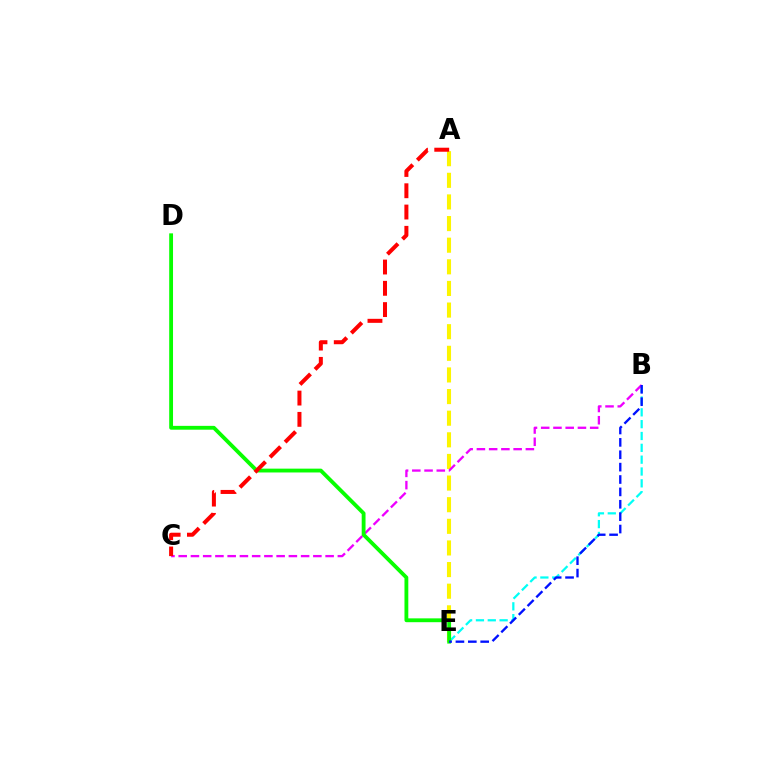{('B', 'E'): [{'color': '#00fff6', 'line_style': 'dashed', 'thickness': 1.61}, {'color': '#0010ff', 'line_style': 'dashed', 'thickness': 1.68}], ('A', 'E'): [{'color': '#fcf500', 'line_style': 'dashed', 'thickness': 2.94}], ('B', 'C'): [{'color': '#ee00ff', 'line_style': 'dashed', 'thickness': 1.66}], ('D', 'E'): [{'color': '#08ff00', 'line_style': 'solid', 'thickness': 2.76}], ('A', 'C'): [{'color': '#ff0000', 'line_style': 'dashed', 'thickness': 2.89}]}